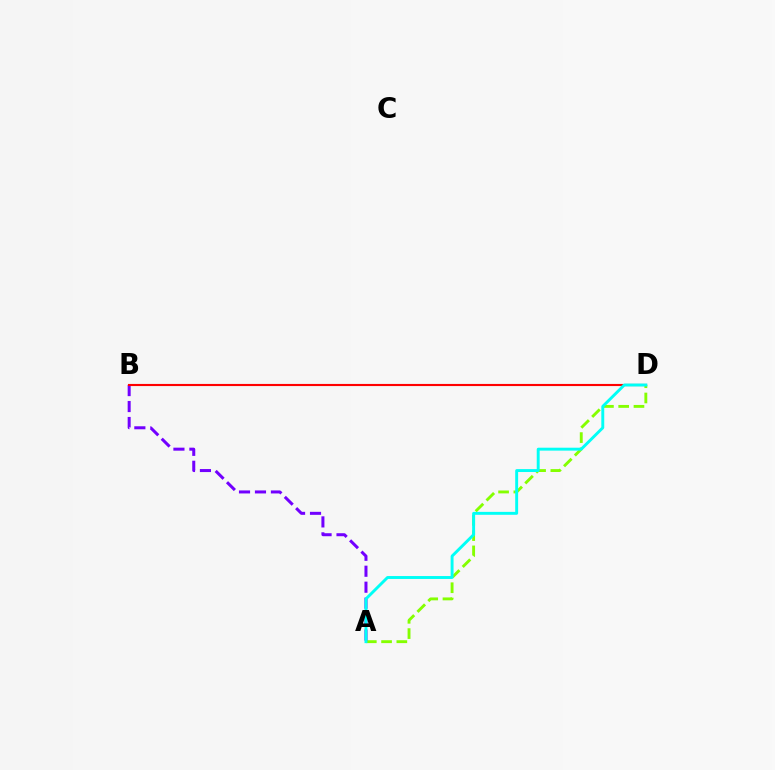{('A', 'D'): [{'color': '#84ff00', 'line_style': 'dashed', 'thickness': 2.07}, {'color': '#00fff6', 'line_style': 'solid', 'thickness': 2.1}], ('A', 'B'): [{'color': '#7200ff', 'line_style': 'dashed', 'thickness': 2.17}], ('B', 'D'): [{'color': '#ff0000', 'line_style': 'solid', 'thickness': 1.53}]}